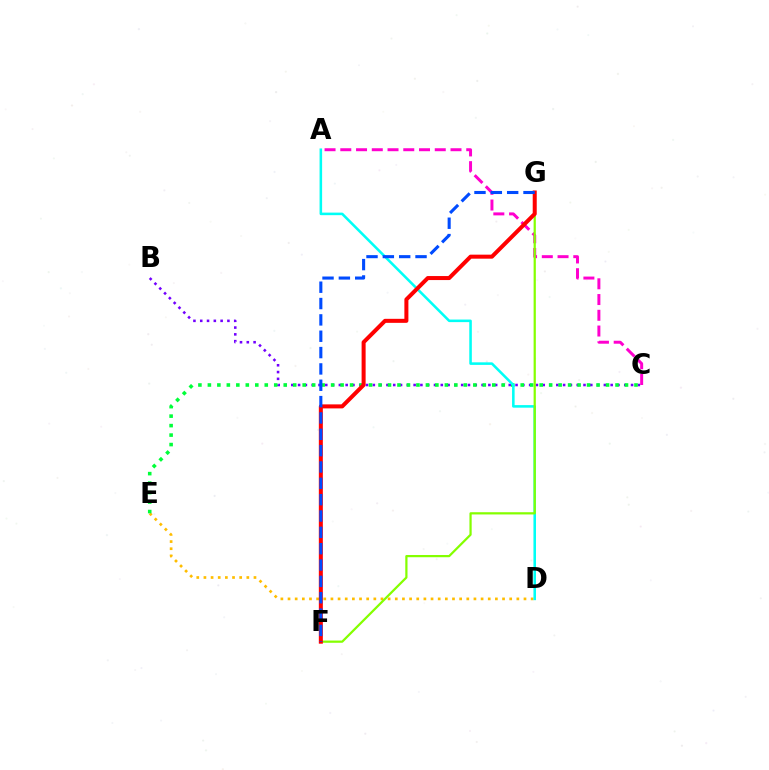{('D', 'E'): [{'color': '#ffbd00', 'line_style': 'dotted', 'thickness': 1.94}], ('B', 'C'): [{'color': '#7200ff', 'line_style': 'dotted', 'thickness': 1.85}], ('C', 'E'): [{'color': '#00ff39', 'line_style': 'dotted', 'thickness': 2.58}], ('A', 'C'): [{'color': '#ff00cf', 'line_style': 'dashed', 'thickness': 2.14}], ('A', 'D'): [{'color': '#00fff6', 'line_style': 'solid', 'thickness': 1.84}], ('F', 'G'): [{'color': '#84ff00', 'line_style': 'solid', 'thickness': 1.6}, {'color': '#ff0000', 'line_style': 'solid', 'thickness': 2.89}, {'color': '#004bff', 'line_style': 'dashed', 'thickness': 2.22}]}